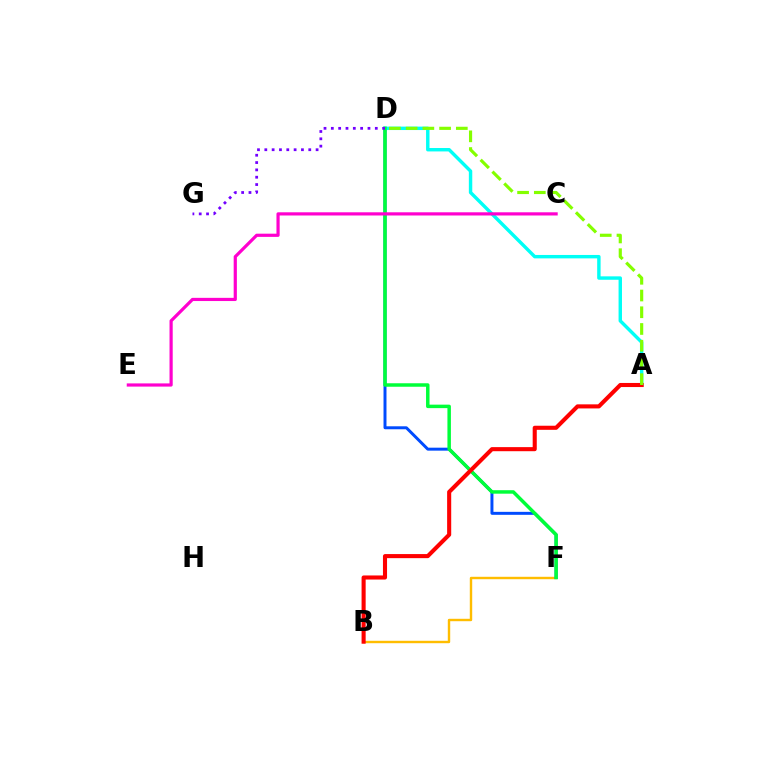{('B', 'F'): [{'color': '#ffbd00', 'line_style': 'solid', 'thickness': 1.74}], ('D', 'F'): [{'color': '#004bff', 'line_style': 'solid', 'thickness': 2.14}, {'color': '#00ff39', 'line_style': 'solid', 'thickness': 2.51}], ('A', 'D'): [{'color': '#00fff6', 'line_style': 'solid', 'thickness': 2.46}, {'color': '#84ff00', 'line_style': 'dashed', 'thickness': 2.27}], ('D', 'G'): [{'color': '#7200ff', 'line_style': 'dotted', 'thickness': 1.99}], ('C', 'E'): [{'color': '#ff00cf', 'line_style': 'solid', 'thickness': 2.3}], ('A', 'B'): [{'color': '#ff0000', 'line_style': 'solid', 'thickness': 2.94}]}